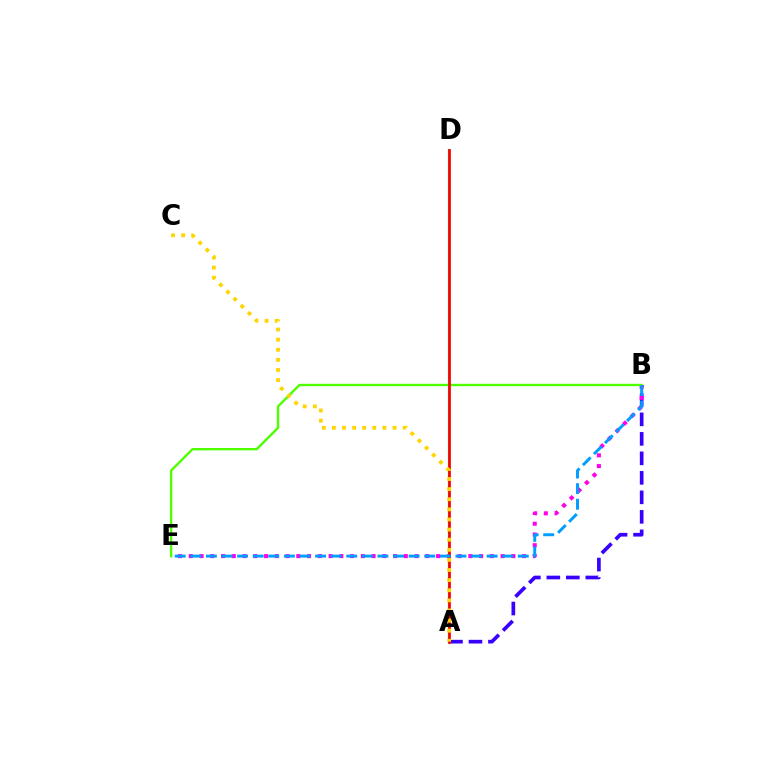{('A', 'B'): [{'color': '#3700ff', 'line_style': 'dashed', 'thickness': 2.65}], ('B', 'E'): [{'color': '#ff00ed', 'line_style': 'dotted', 'thickness': 2.92}, {'color': '#4fff00', 'line_style': 'solid', 'thickness': 1.71}, {'color': '#009eff', 'line_style': 'dashed', 'thickness': 2.12}], ('A', 'D'): [{'color': '#00ff86', 'line_style': 'solid', 'thickness': 1.62}, {'color': '#ff0000', 'line_style': 'solid', 'thickness': 1.96}], ('A', 'C'): [{'color': '#ffd500', 'line_style': 'dotted', 'thickness': 2.75}]}